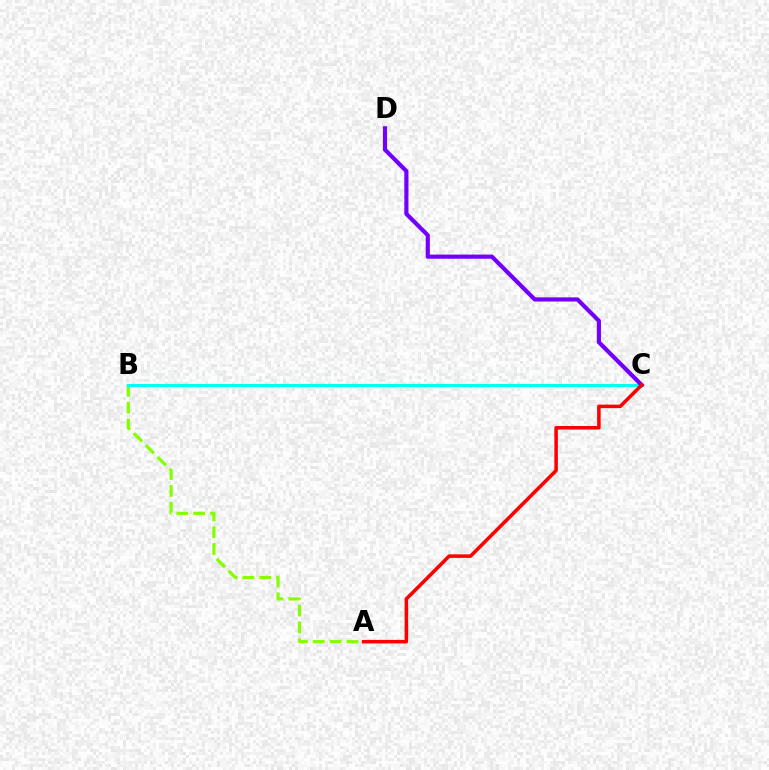{('A', 'B'): [{'color': '#84ff00', 'line_style': 'dashed', 'thickness': 2.28}], ('B', 'C'): [{'color': '#00fff6', 'line_style': 'solid', 'thickness': 2.22}], ('C', 'D'): [{'color': '#7200ff', 'line_style': 'solid', 'thickness': 2.98}], ('A', 'C'): [{'color': '#ff0000', 'line_style': 'solid', 'thickness': 2.55}]}